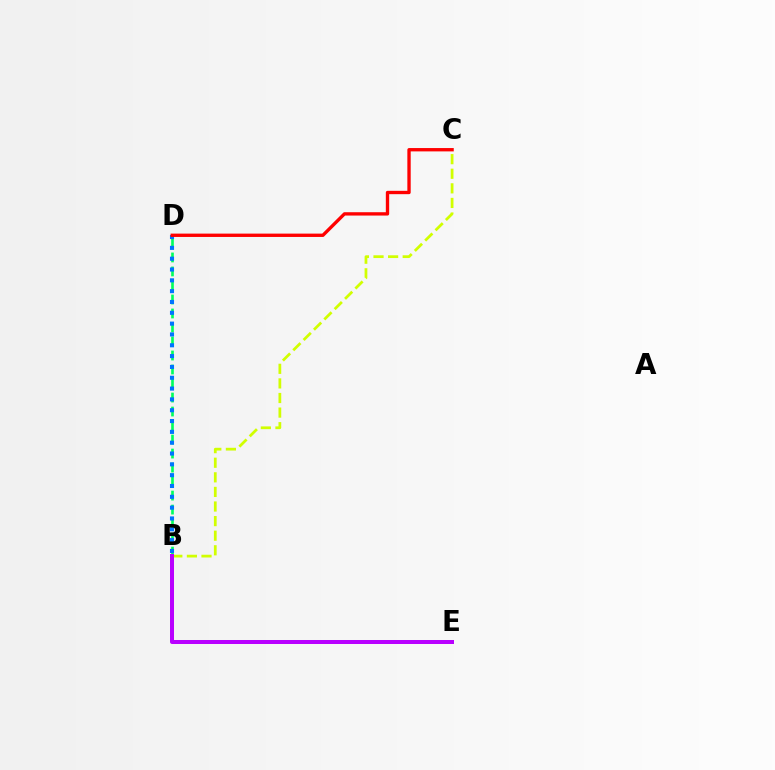{('B', 'D'): [{'color': '#00ff5c', 'line_style': 'dashed', 'thickness': 1.9}, {'color': '#0074ff', 'line_style': 'dotted', 'thickness': 2.94}], ('B', 'C'): [{'color': '#d1ff00', 'line_style': 'dashed', 'thickness': 1.98}], ('C', 'D'): [{'color': '#ff0000', 'line_style': 'solid', 'thickness': 2.41}], ('B', 'E'): [{'color': '#b900ff', 'line_style': 'solid', 'thickness': 2.87}]}